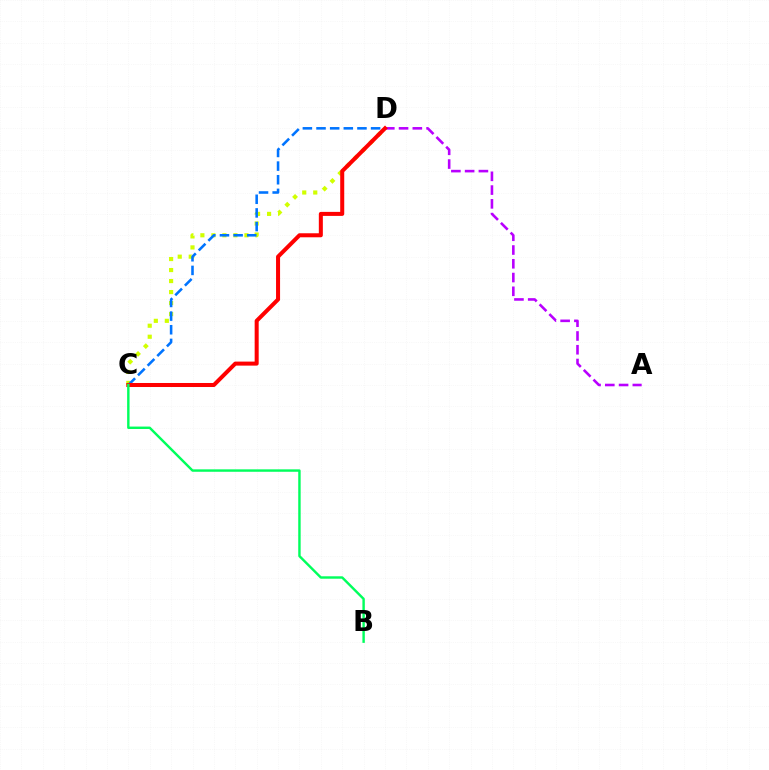{('A', 'D'): [{'color': '#b900ff', 'line_style': 'dashed', 'thickness': 1.87}], ('C', 'D'): [{'color': '#d1ff00', 'line_style': 'dotted', 'thickness': 2.99}, {'color': '#0074ff', 'line_style': 'dashed', 'thickness': 1.85}, {'color': '#ff0000', 'line_style': 'solid', 'thickness': 2.9}], ('B', 'C'): [{'color': '#00ff5c', 'line_style': 'solid', 'thickness': 1.74}]}